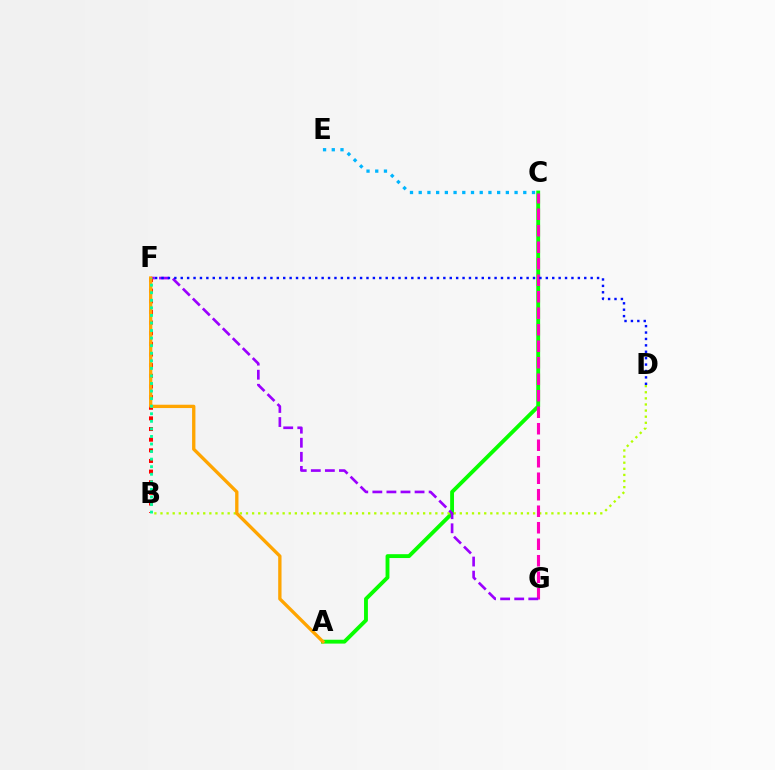{('A', 'C'): [{'color': '#08ff00', 'line_style': 'solid', 'thickness': 2.78}], ('B', 'D'): [{'color': '#b3ff00', 'line_style': 'dotted', 'thickness': 1.66}], ('C', 'G'): [{'color': '#ff00bd', 'line_style': 'dashed', 'thickness': 2.24}], ('F', 'G'): [{'color': '#9b00ff', 'line_style': 'dashed', 'thickness': 1.91}], ('C', 'E'): [{'color': '#00b5ff', 'line_style': 'dotted', 'thickness': 2.37}], ('D', 'F'): [{'color': '#0010ff', 'line_style': 'dotted', 'thickness': 1.74}], ('B', 'F'): [{'color': '#ff0000', 'line_style': 'dotted', 'thickness': 2.89}, {'color': '#00ff9d', 'line_style': 'dotted', 'thickness': 2.06}], ('A', 'F'): [{'color': '#ffa500', 'line_style': 'solid', 'thickness': 2.39}]}